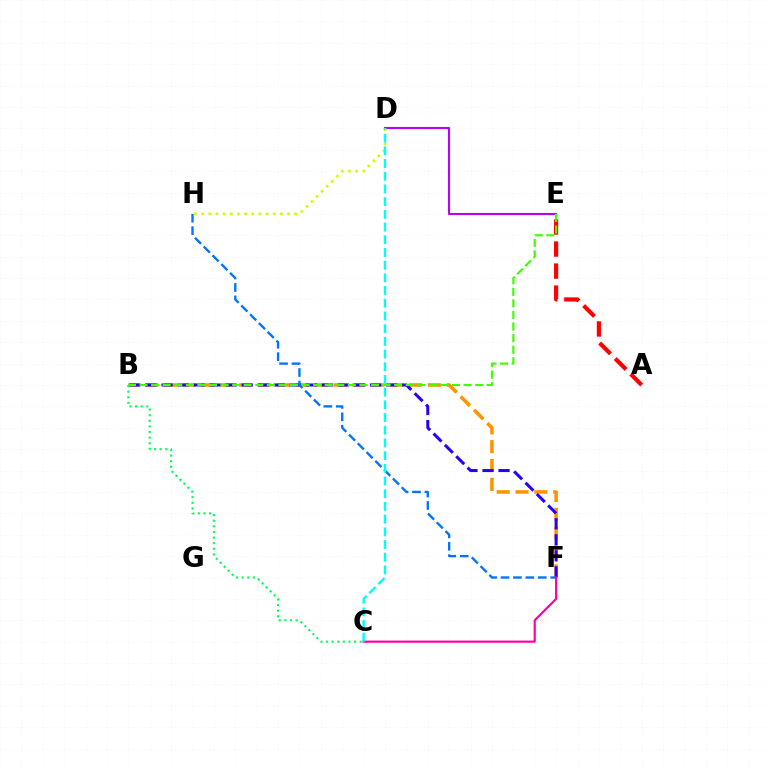{('A', 'E'): [{'color': '#ff0000', 'line_style': 'dashed', 'thickness': 2.99}], ('B', 'F'): [{'color': '#ff9400', 'line_style': 'dashed', 'thickness': 2.56}, {'color': '#2500ff', 'line_style': 'dashed', 'thickness': 2.18}], ('F', 'H'): [{'color': '#0074ff', 'line_style': 'dashed', 'thickness': 1.69}], ('C', 'F'): [{'color': '#ff00ac', 'line_style': 'solid', 'thickness': 1.57}], ('D', 'E'): [{'color': '#b900ff', 'line_style': 'solid', 'thickness': 1.52}], ('B', 'C'): [{'color': '#00ff5c', 'line_style': 'dotted', 'thickness': 1.53}], ('D', 'H'): [{'color': '#d1ff00', 'line_style': 'dotted', 'thickness': 1.94}], ('B', 'E'): [{'color': '#3dff00', 'line_style': 'dashed', 'thickness': 1.57}], ('C', 'D'): [{'color': '#00fff6', 'line_style': 'dashed', 'thickness': 1.73}]}